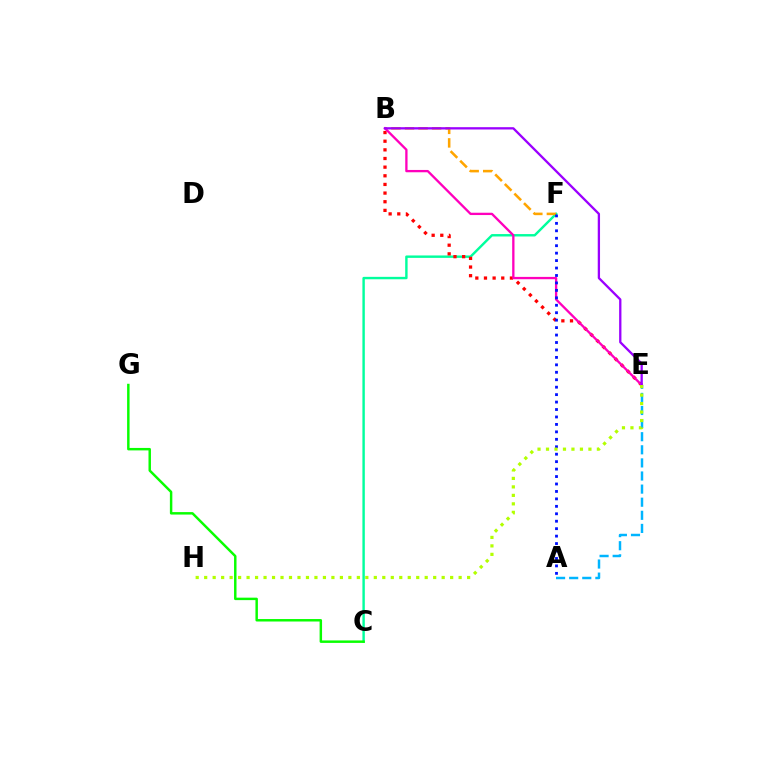{('C', 'F'): [{'color': '#00ff9d', 'line_style': 'solid', 'thickness': 1.74}], ('B', 'E'): [{'color': '#ff0000', 'line_style': 'dotted', 'thickness': 2.35}, {'color': '#ff00bd', 'line_style': 'solid', 'thickness': 1.67}, {'color': '#9b00ff', 'line_style': 'solid', 'thickness': 1.66}], ('B', 'F'): [{'color': '#ffa500', 'line_style': 'dashed', 'thickness': 1.84}], ('A', 'E'): [{'color': '#00b5ff', 'line_style': 'dashed', 'thickness': 1.78}], ('C', 'G'): [{'color': '#08ff00', 'line_style': 'solid', 'thickness': 1.77}], ('A', 'F'): [{'color': '#0010ff', 'line_style': 'dotted', 'thickness': 2.02}], ('E', 'H'): [{'color': '#b3ff00', 'line_style': 'dotted', 'thickness': 2.3}]}